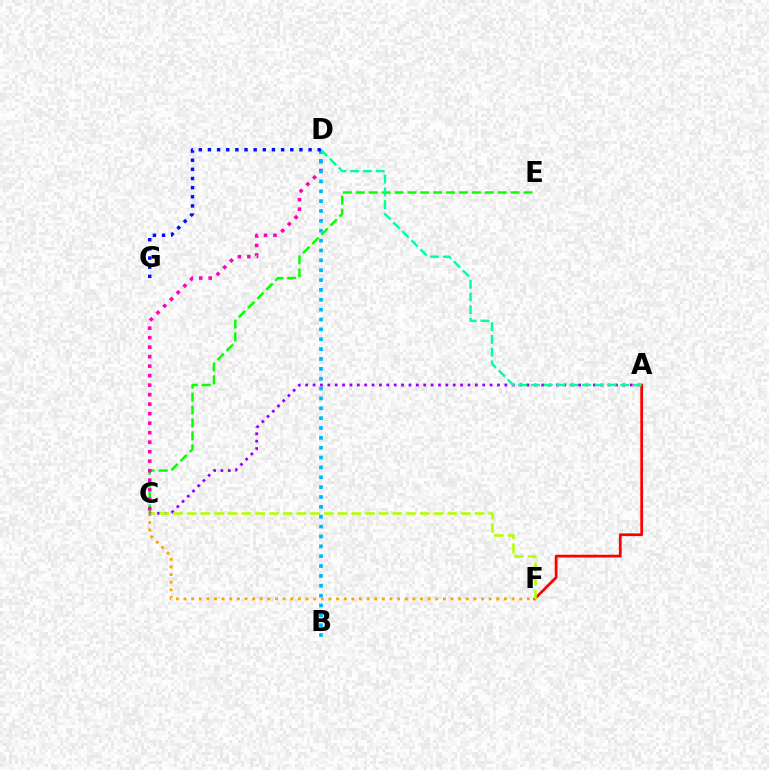{('A', 'F'): [{'color': '#ff0000', 'line_style': 'solid', 'thickness': 1.98}], ('C', 'F'): [{'color': '#ffa500', 'line_style': 'dotted', 'thickness': 2.07}, {'color': '#b3ff00', 'line_style': 'dashed', 'thickness': 1.86}], ('C', 'E'): [{'color': '#08ff00', 'line_style': 'dashed', 'thickness': 1.75}], ('A', 'C'): [{'color': '#9b00ff', 'line_style': 'dotted', 'thickness': 2.0}], ('C', 'D'): [{'color': '#ff00bd', 'line_style': 'dotted', 'thickness': 2.58}], ('B', 'D'): [{'color': '#00b5ff', 'line_style': 'dotted', 'thickness': 2.68}], ('A', 'D'): [{'color': '#00ff9d', 'line_style': 'dashed', 'thickness': 1.73}], ('D', 'G'): [{'color': '#0010ff', 'line_style': 'dotted', 'thickness': 2.49}]}